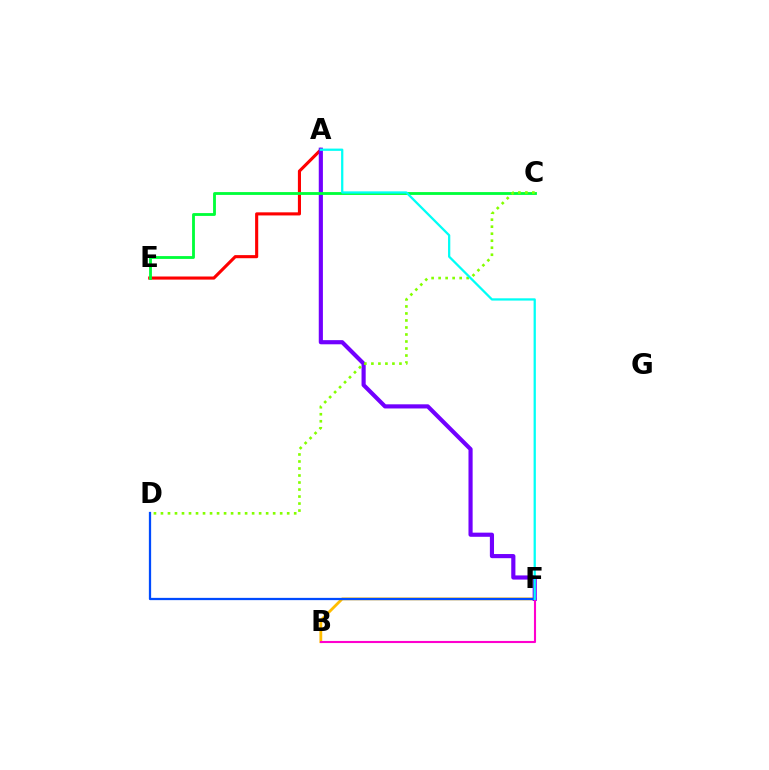{('A', 'E'): [{'color': '#ff0000', 'line_style': 'solid', 'thickness': 2.24}], ('B', 'F'): [{'color': '#ffbd00', 'line_style': 'solid', 'thickness': 2.01}, {'color': '#ff00cf', 'line_style': 'solid', 'thickness': 1.52}], ('A', 'F'): [{'color': '#7200ff', 'line_style': 'solid', 'thickness': 2.99}, {'color': '#00fff6', 'line_style': 'solid', 'thickness': 1.63}], ('D', 'F'): [{'color': '#004bff', 'line_style': 'solid', 'thickness': 1.63}], ('C', 'E'): [{'color': '#00ff39', 'line_style': 'solid', 'thickness': 2.04}], ('C', 'D'): [{'color': '#84ff00', 'line_style': 'dotted', 'thickness': 1.91}]}